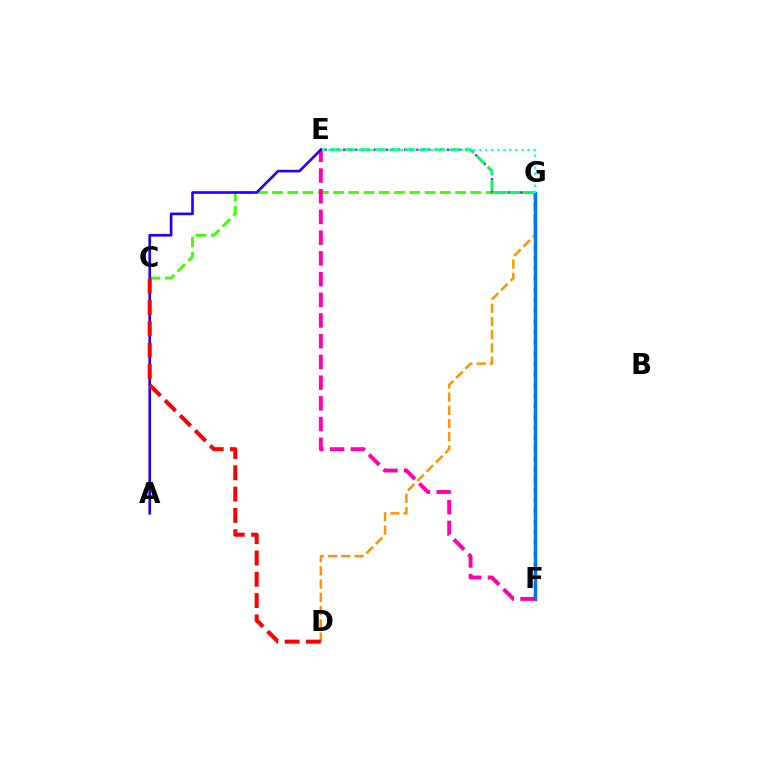{('F', 'G'): [{'color': '#d1ff00', 'line_style': 'dotted', 'thickness': 2.87}, {'color': '#0074ff', 'line_style': 'solid', 'thickness': 2.47}], ('C', 'G'): [{'color': '#3dff00', 'line_style': 'dashed', 'thickness': 2.07}], ('D', 'G'): [{'color': '#ff9400', 'line_style': 'dashed', 'thickness': 1.8}], ('E', 'F'): [{'color': '#ff00ac', 'line_style': 'dashed', 'thickness': 2.81}], ('E', 'G'): [{'color': '#b900ff', 'line_style': 'dotted', 'thickness': 1.66}, {'color': '#00ff5c', 'line_style': 'dashed', 'thickness': 2.03}, {'color': '#00fff6', 'line_style': 'dotted', 'thickness': 1.64}], ('A', 'E'): [{'color': '#2500ff', 'line_style': 'solid', 'thickness': 1.91}], ('C', 'D'): [{'color': '#ff0000', 'line_style': 'dashed', 'thickness': 2.9}]}